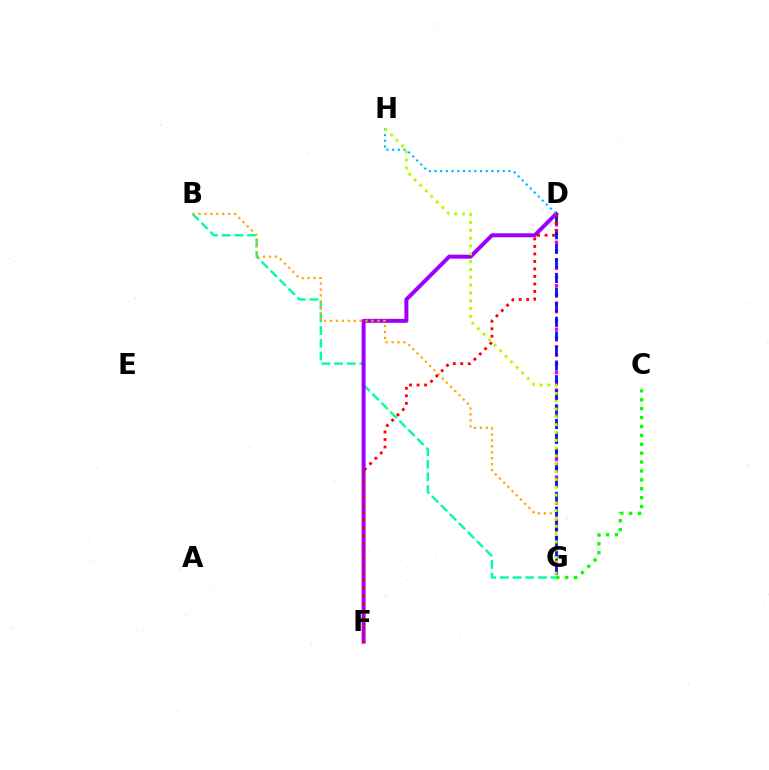{('B', 'G'): [{'color': '#00ff9d', 'line_style': 'dashed', 'thickness': 1.72}, {'color': '#ffa500', 'line_style': 'dotted', 'thickness': 1.61}], ('D', 'G'): [{'color': '#ff00bd', 'line_style': 'dotted', 'thickness': 2.36}, {'color': '#0010ff', 'line_style': 'dashed', 'thickness': 1.98}], ('C', 'G'): [{'color': '#08ff00', 'line_style': 'dotted', 'thickness': 2.42}], ('D', 'F'): [{'color': '#9b00ff', 'line_style': 'solid', 'thickness': 2.86}, {'color': '#ff0000', 'line_style': 'dotted', 'thickness': 2.04}], ('D', 'H'): [{'color': '#00b5ff', 'line_style': 'dotted', 'thickness': 1.55}], ('G', 'H'): [{'color': '#b3ff00', 'line_style': 'dotted', 'thickness': 2.12}]}